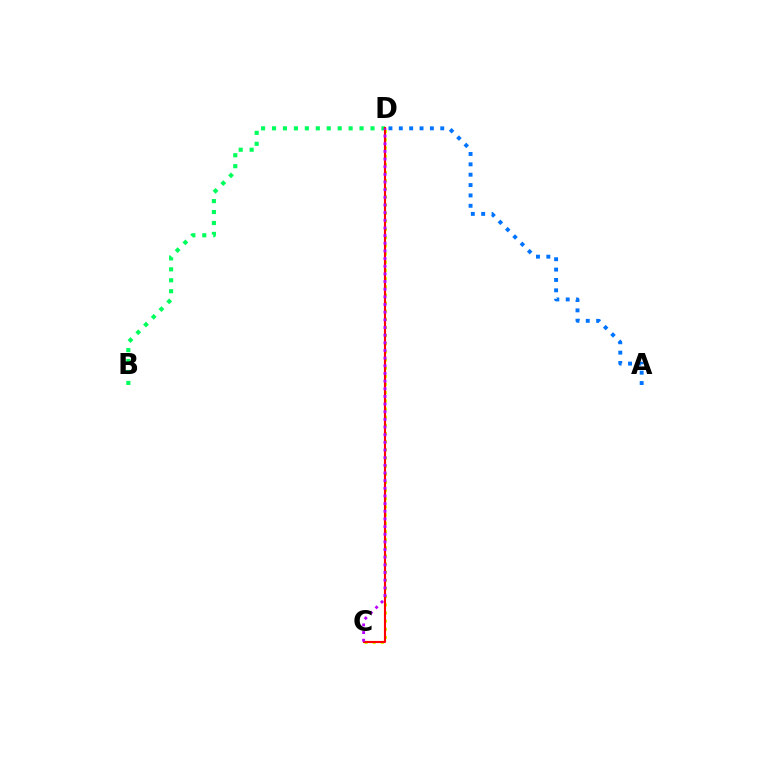{('C', 'D'): [{'color': '#d1ff00', 'line_style': 'dotted', 'thickness': 2.22}, {'color': '#ff0000', 'line_style': 'solid', 'thickness': 1.52}, {'color': '#b900ff', 'line_style': 'dotted', 'thickness': 2.08}], ('A', 'D'): [{'color': '#0074ff', 'line_style': 'dotted', 'thickness': 2.81}], ('B', 'D'): [{'color': '#00ff5c', 'line_style': 'dotted', 'thickness': 2.97}]}